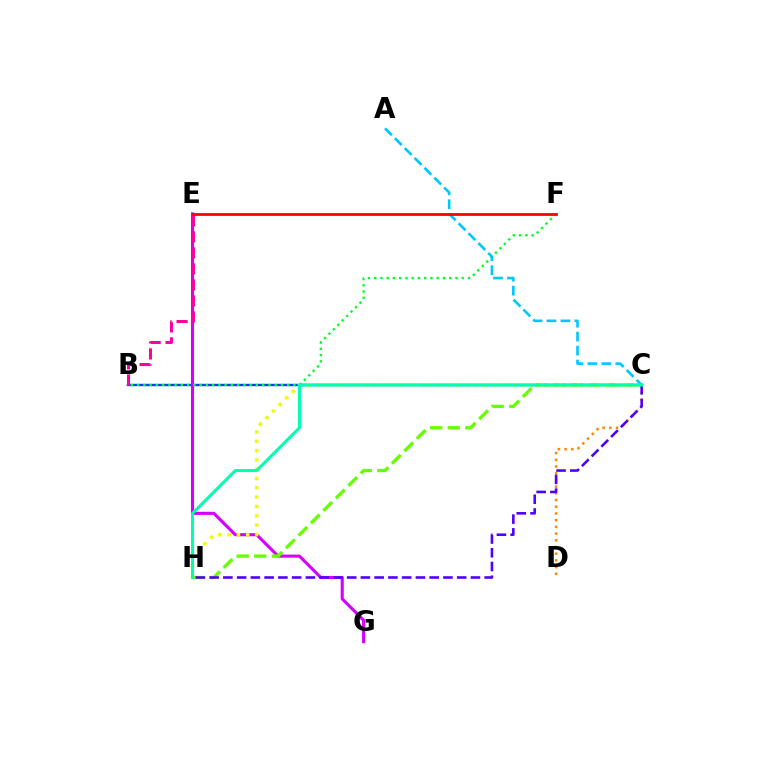{('B', 'C'): [{'color': '#003fff', 'line_style': 'solid', 'thickness': 1.71}], ('E', 'G'): [{'color': '#d600ff', 'line_style': 'solid', 'thickness': 2.23}], ('C', 'D'): [{'color': '#ff8800', 'line_style': 'dotted', 'thickness': 1.82}], ('C', 'H'): [{'color': '#66ff00', 'line_style': 'dashed', 'thickness': 2.39}, {'color': '#eeff00', 'line_style': 'dotted', 'thickness': 2.53}, {'color': '#4f00ff', 'line_style': 'dashed', 'thickness': 1.87}, {'color': '#00ffaf', 'line_style': 'solid', 'thickness': 2.18}], ('B', 'F'): [{'color': '#00ff27', 'line_style': 'dotted', 'thickness': 1.7}], ('A', 'C'): [{'color': '#00c7ff', 'line_style': 'dashed', 'thickness': 1.89}], ('B', 'E'): [{'color': '#ff00a0', 'line_style': 'dashed', 'thickness': 2.17}], ('E', 'F'): [{'color': '#ff0000', 'line_style': 'solid', 'thickness': 2.0}]}